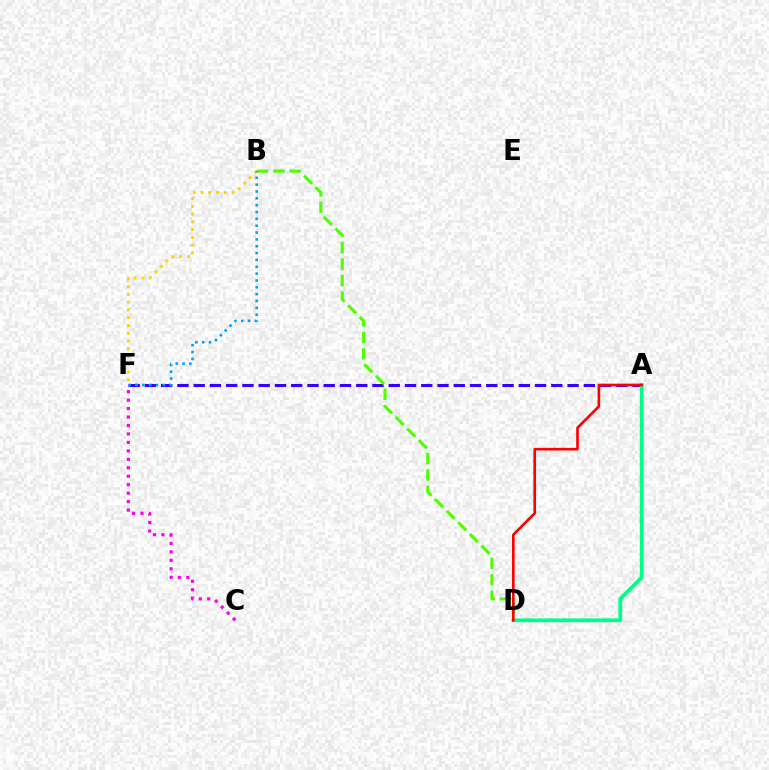{('A', 'F'): [{'color': '#3700ff', 'line_style': 'dashed', 'thickness': 2.21}], ('A', 'D'): [{'color': '#00ff86', 'line_style': 'solid', 'thickness': 2.7}, {'color': '#ff0000', 'line_style': 'solid', 'thickness': 1.9}], ('B', 'D'): [{'color': '#4fff00', 'line_style': 'dashed', 'thickness': 2.23}], ('C', 'F'): [{'color': '#ff00ed', 'line_style': 'dotted', 'thickness': 2.3}], ('B', 'F'): [{'color': '#ffd500', 'line_style': 'dotted', 'thickness': 2.11}, {'color': '#009eff', 'line_style': 'dotted', 'thickness': 1.86}]}